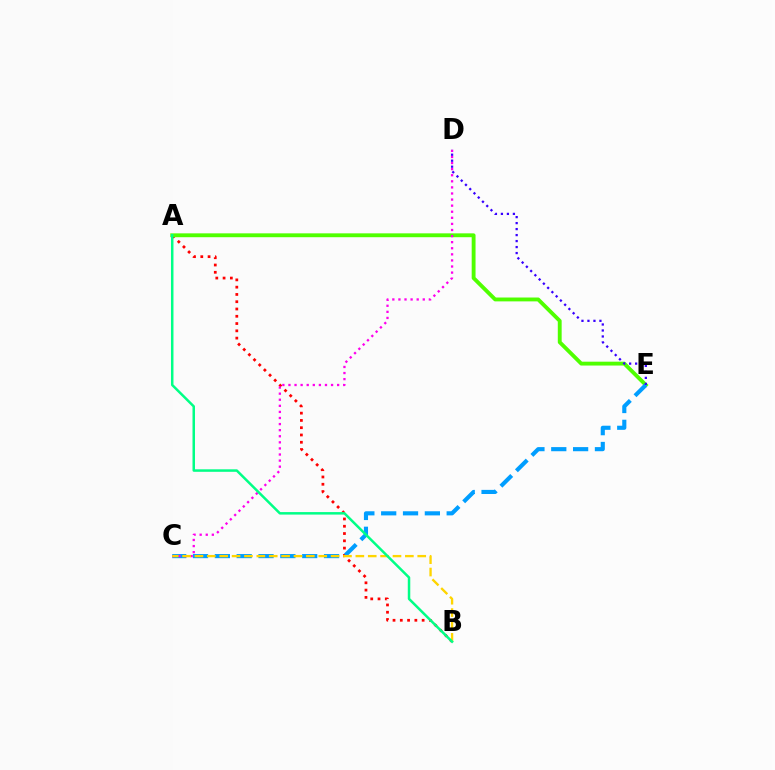{('A', 'B'): [{'color': '#ff0000', 'line_style': 'dotted', 'thickness': 1.98}, {'color': '#00ff86', 'line_style': 'solid', 'thickness': 1.8}], ('A', 'E'): [{'color': '#4fff00', 'line_style': 'solid', 'thickness': 2.78}], ('C', 'E'): [{'color': '#009eff', 'line_style': 'dashed', 'thickness': 2.97}], ('C', 'D'): [{'color': '#ff00ed', 'line_style': 'dotted', 'thickness': 1.65}], ('B', 'C'): [{'color': '#ffd500', 'line_style': 'dashed', 'thickness': 1.68}], ('D', 'E'): [{'color': '#3700ff', 'line_style': 'dotted', 'thickness': 1.63}]}